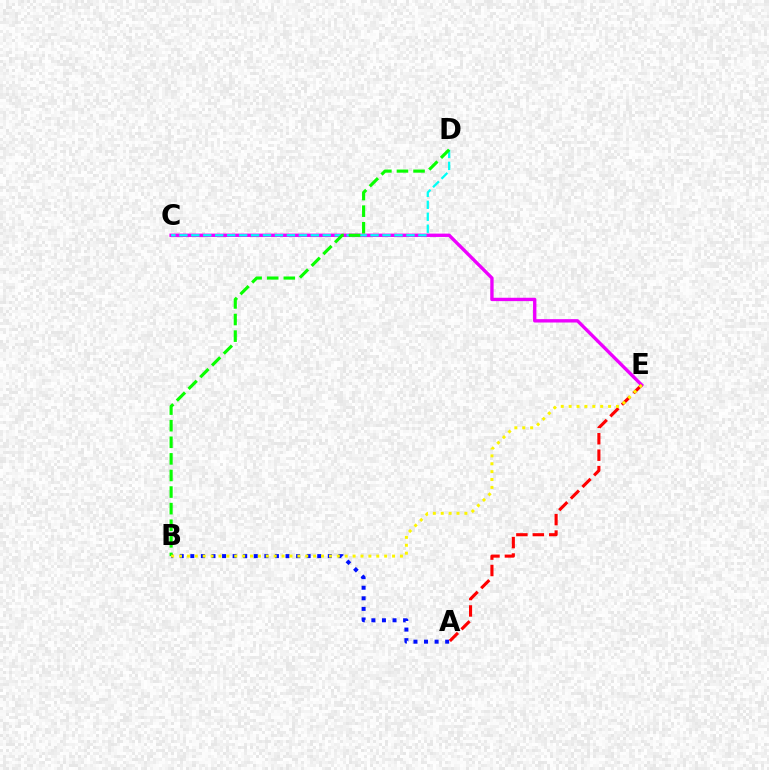{('C', 'E'): [{'color': '#ee00ff', 'line_style': 'solid', 'thickness': 2.42}], ('C', 'D'): [{'color': '#00fff6', 'line_style': 'dashed', 'thickness': 1.62}], ('A', 'B'): [{'color': '#0010ff', 'line_style': 'dotted', 'thickness': 2.87}], ('A', 'E'): [{'color': '#ff0000', 'line_style': 'dashed', 'thickness': 2.23}], ('B', 'D'): [{'color': '#08ff00', 'line_style': 'dashed', 'thickness': 2.25}], ('B', 'E'): [{'color': '#fcf500', 'line_style': 'dotted', 'thickness': 2.14}]}